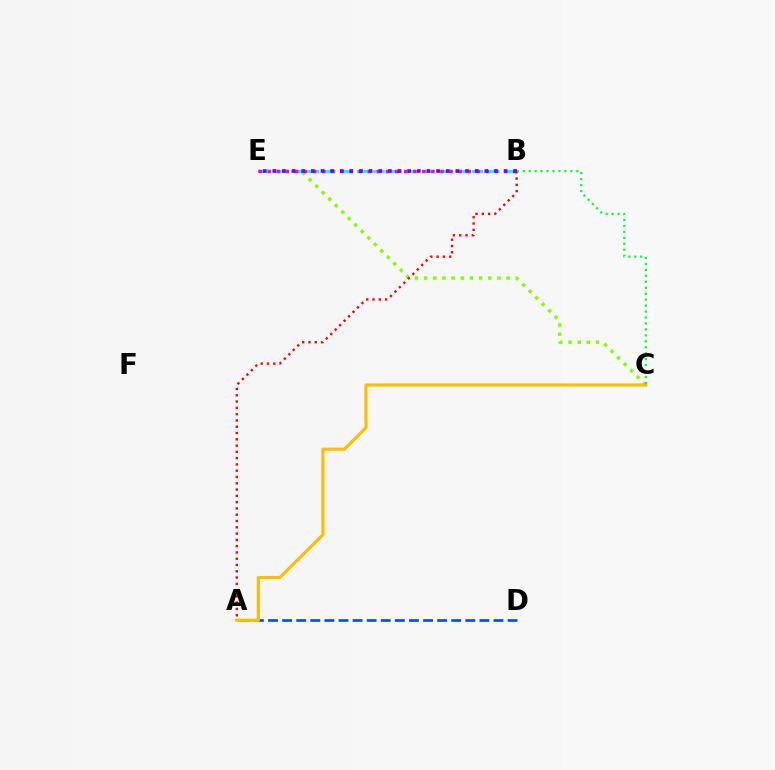{('A', 'D'): [{'color': '#004bff', 'line_style': 'dashed', 'thickness': 1.91}], ('C', 'E'): [{'color': '#84ff00', 'line_style': 'dotted', 'thickness': 2.49}], ('A', 'B'): [{'color': '#ff0000', 'line_style': 'dotted', 'thickness': 1.71}], ('B', 'E'): [{'color': '#00fff6', 'line_style': 'dashed', 'thickness': 2.23}, {'color': '#ff00cf', 'line_style': 'dotted', 'thickness': 2.47}, {'color': '#7200ff', 'line_style': 'dotted', 'thickness': 2.62}], ('A', 'C'): [{'color': '#ffbd00', 'line_style': 'solid', 'thickness': 2.26}], ('B', 'C'): [{'color': '#00ff39', 'line_style': 'dotted', 'thickness': 1.62}]}